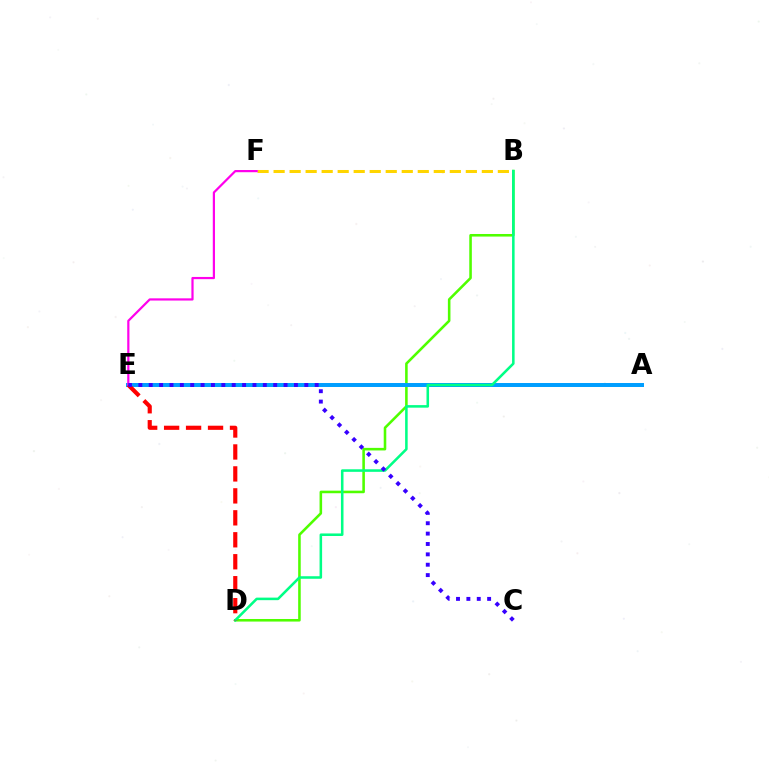{('B', 'D'): [{'color': '#4fff00', 'line_style': 'solid', 'thickness': 1.85}, {'color': '#00ff86', 'line_style': 'solid', 'thickness': 1.84}], ('A', 'E'): [{'color': '#009eff', 'line_style': 'solid', 'thickness': 2.86}], ('B', 'F'): [{'color': '#ffd500', 'line_style': 'dashed', 'thickness': 2.18}], ('E', 'F'): [{'color': '#ff00ed', 'line_style': 'solid', 'thickness': 1.59}], ('D', 'E'): [{'color': '#ff0000', 'line_style': 'dashed', 'thickness': 2.98}], ('C', 'E'): [{'color': '#3700ff', 'line_style': 'dotted', 'thickness': 2.82}]}